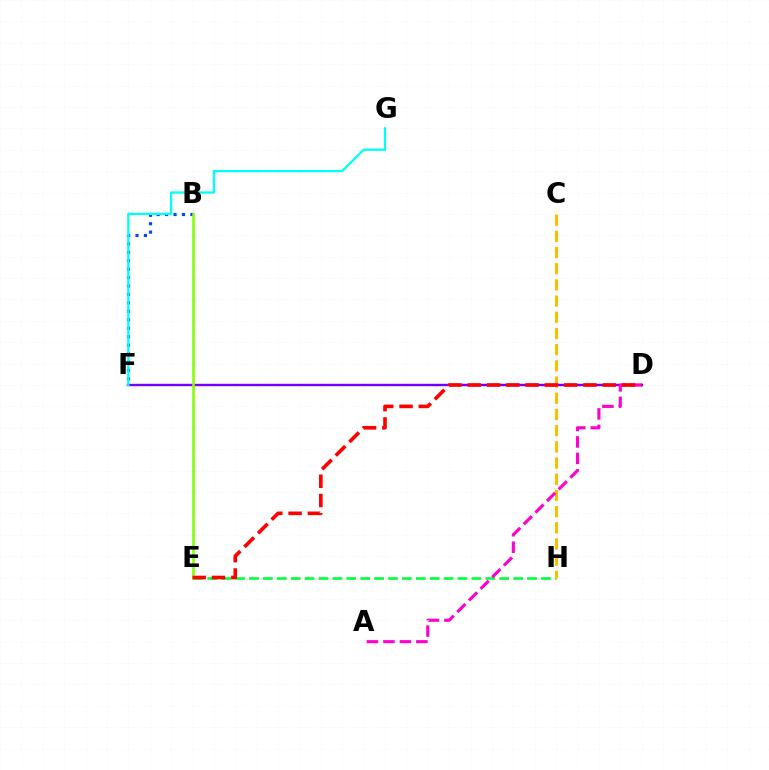{('E', 'H'): [{'color': '#00ff39', 'line_style': 'dashed', 'thickness': 1.89}], ('B', 'F'): [{'color': '#004bff', 'line_style': 'dotted', 'thickness': 2.29}], ('D', 'F'): [{'color': '#7200ff', 'line_style': 'solid', 'thickness': 1.73}], ('C', 'H'): [{'color': '#ffbd00', 'line_style': 'dashed', 'thickness': 2.2}], ('F', 'G'): [{'color': '#00fff6', 'line_style': 'solid', 'thickness': 1.64}], ('A', 'D'): [{'color': '#ff00cf', 'line_style': 'dashed', 'thickness': 2.24}], ('B', 'E'): [{'color': '#84ff00', 'line_style': 'solid', 'thickness': 1.86}], ('D', 'E'): [{'color': '#ff0000', 'line_style': 'dashed', 'thickness': 2.62}]}